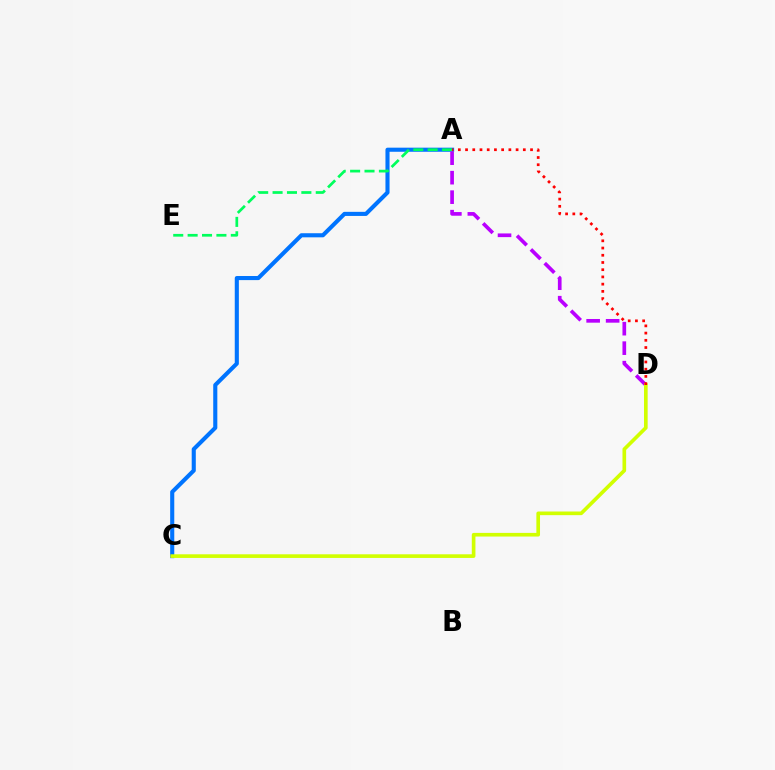{('A', 'C'): [{'color': '#0074ff', 'line_style': 'solid', 'thickness': 2.95}], ('A', 'E'): [{'color': '#00ff5c', 'line_style': 'dashed', 'thickness': 1.96}], ('A', 'D'): [{'color': '#b900ff', 'line_style': 'dashed', 'thickness': 2.65}, {'color': '#ff0000', 'line_style': 'dotted', 'thickness': 1.96}], ('C', 'D'): [{'color': '#d1ff00', 'line_style': 'solid', 'thickness': 2.62}]}